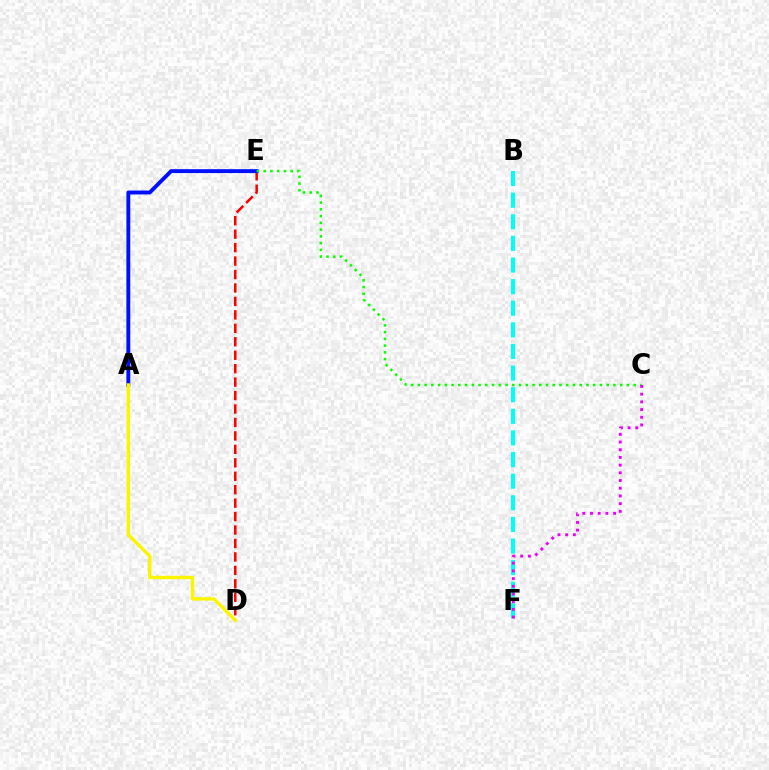{('D', 'E'): [{'color': '#ff0000', 'line_style': 'dashed', 'thickness': 1.83}], ('A', 'E'): [{'color': '#0010ff', 'line_style': 'solid', 'thickness': 2.8}], ('B', 'F'): [{'color': '#00fff6', 'line_style': 'dashed', 'thickness': 2.94}], ('C', 'E'): [{'color': '#08ff00', 'line_style': 'dotted', 'thickness': 1.83}], ('A', 'D'): [{'color': '#fcf500', 'line_style': 'solid', 'thickness': 2.45}], ('C', 'F'): [{'color': '#ee00ff', 'line_style': 'dotted', 'thickness': 2.09}]}